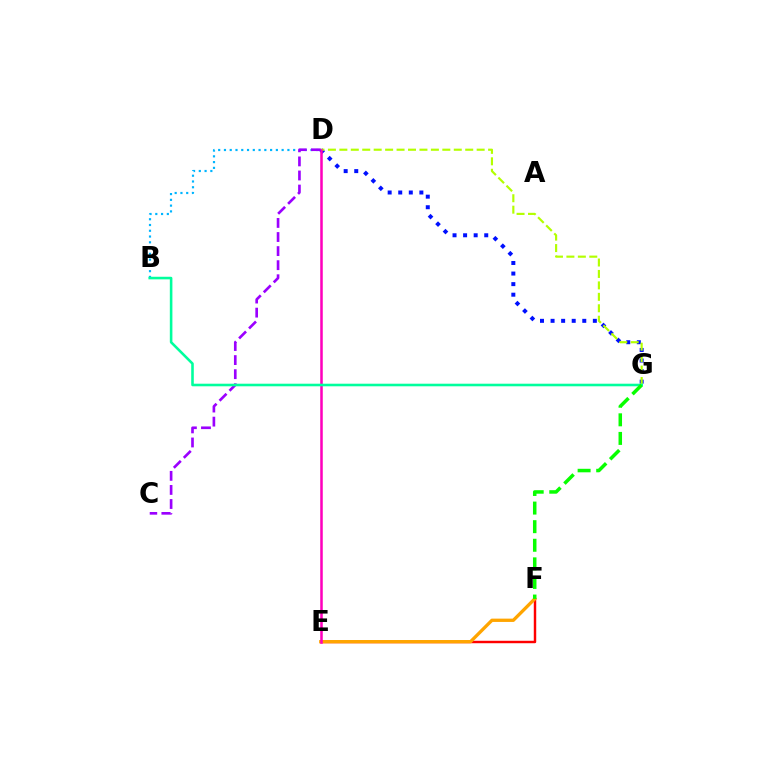{('D', 'G'): [{'color': '#0010ff', 'line_style': 'dotted', 'thickness': 2.87}, {'color': '#b3ff00', 'line_style': 'dashed', 'thickness': 1.55}], ('E', 'F'): [{'color': '#ff0000', 'line_style': 'solid', 'thickness': 1.76}, {'color': '#ffa500', 'line_style': 'solid', 'thickness': 2.38}], ('B', 'D'): [{'color': '#00b5ff', 'line_style': 'dotted', 'thickness': 1.57}], ('D', 'E'): [{'color': '#ff00bd', 'line_style': 'solid', 'thickness': 1.82}], ('C', 'D'): [{'color': '#9b00ff', 'line_style': 'dashed', 'thickness': 1.91}], ('B', 'G'): [{'color': '#00ff9d', 'line_style': 'solid', 'thickness': 1.86}], ('F', 'G'): [{'color': '#08ff00', 'line_style': 'dashed', 'thickness': 2.53}]}